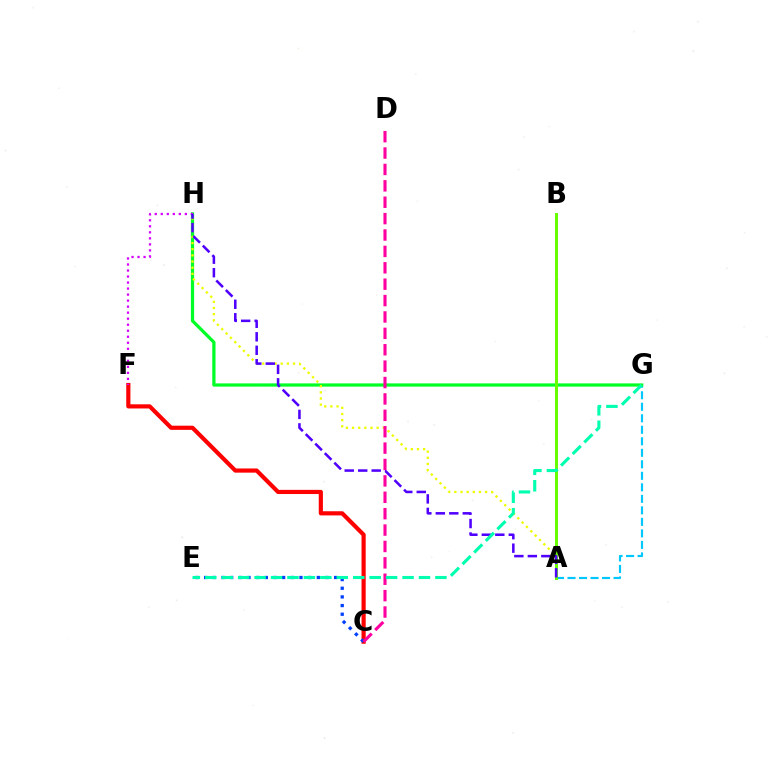{('A', 'B'): [{'color': '#ff8800', 'line_style': 'solid', 'thickness': 2.04}, {'color': '#66ff00', 'line_style': 'solid', 'thickness': 2.12}], ('A', 'G'): [{'color': '#00c7ff', 'line_style': 'dashed', 'thickness': 1.56}], ('G', 'H'): [{'color': '#00ff27', 'line_style': 'solid', 'thickness': 2.32}], ('A', 'H'): [{'color': '#eeff00', 'line_style': 'dotted', 'thickness': 1.67}, {'color': '#4f00ff', 'line_style': 'dashed', 'thickness': 1.83}], ('C', 'F'): [{'color': '#ff0000', 'line_style': 'solid', 'thickness': 3.0}], ('F', 'H'): [{'color': '#d600ff', 'line_style': 'dotted', 'thickness': 1.64}], ('C', 'E'): [{'color': '#003fff', 'line_style': 'dotted', 'thickness': 2.35}], ('C', 'D'): [{'color': '#ff00a0', 'line_style': 'dashed', 'thickness': 2.23}], ('E', 'G'): [{'color': '#00ffaf', 'line_style': 'dashed', 'thickness': 2.23}]}